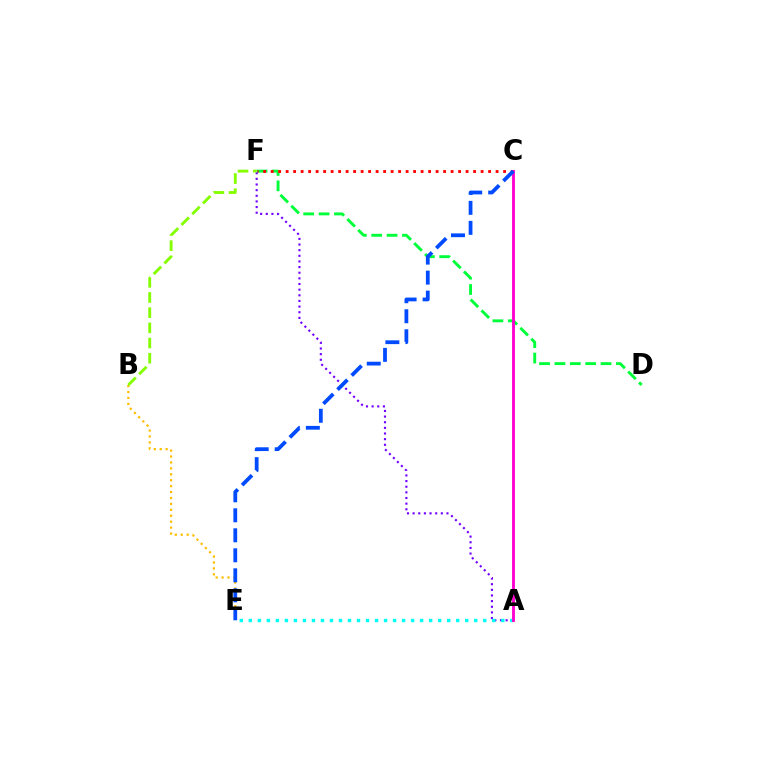{('D', 'F'): [{'color': '#00ff39', 'line_style': 'dashed', 'thickness': 2.09}], ('C', 'F'): [{'color': '#ff0000', 'line_style': 'dotted', 'thickness': 2.04}], ('A', 'F'): [{'color': '#7200ff', 'line_style': 'dotted', 'thickness': 1.53}], ('B', 'E'): [{'color': '#ffbd00', 'line_style': 'dotted', 'thickness': 1.61}], ('B', 'F'): [{'color': '#84ff00', 'line_style': 'dashed', 'thickness': 2.06}], ('A', 'E'): [{'color': '#00fff6', 'line_style': 'dotted', 'thickness': 2.45}], ('A', 'C'): [{'color': '#ff00cf', 'line_style': 'solid', 'thickness': 2.07}], ('C', 'E'): [{'color': '#004bff', 'line_style': 'dashed', 'thickness': 2.72}]}